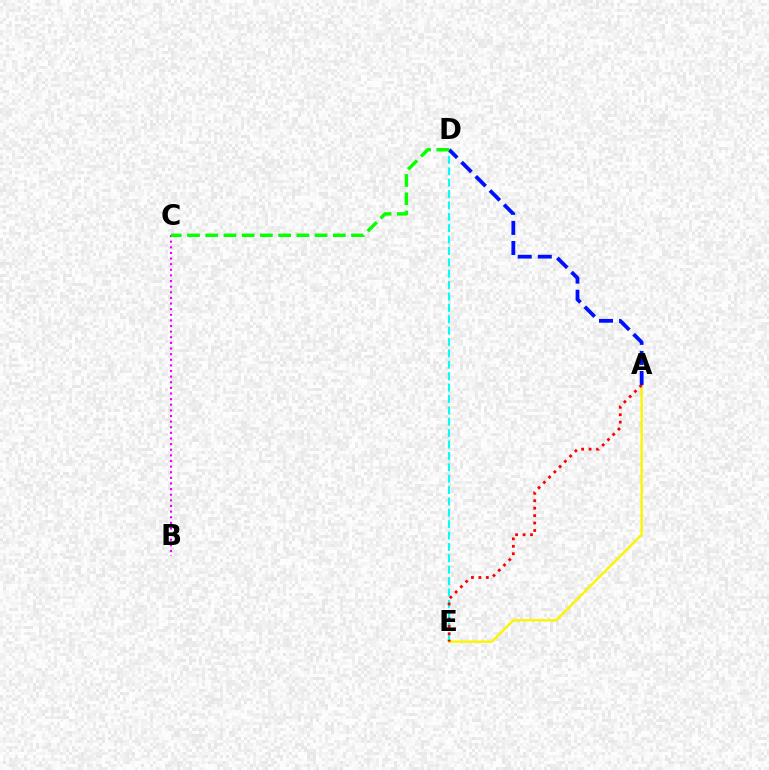{('B', 'C'): [{'color': '#ee00ff', 'line_style': 'dotted', 'thickness': 1.53}], ('D', 'E'): [{'color': '#00fff6', 'line_style': 'dashed', 'thickness': 1.55}], ('A', 'E'): [{'color': '#fcf500', 'line_style': 'solid', 'thickness': 1.73}, {'color': '#ff0000', 'line_style': 'dotted', 'thickness': 2.02}], ('A', 'D'): [{'color': '#0010ff', 'line_style': 'dashed', 'thickness': 2.73}], ('C', 'D'): [{'color': '#08ff00', 'line_style': 'dashed', 'thickness': 2.48}]}